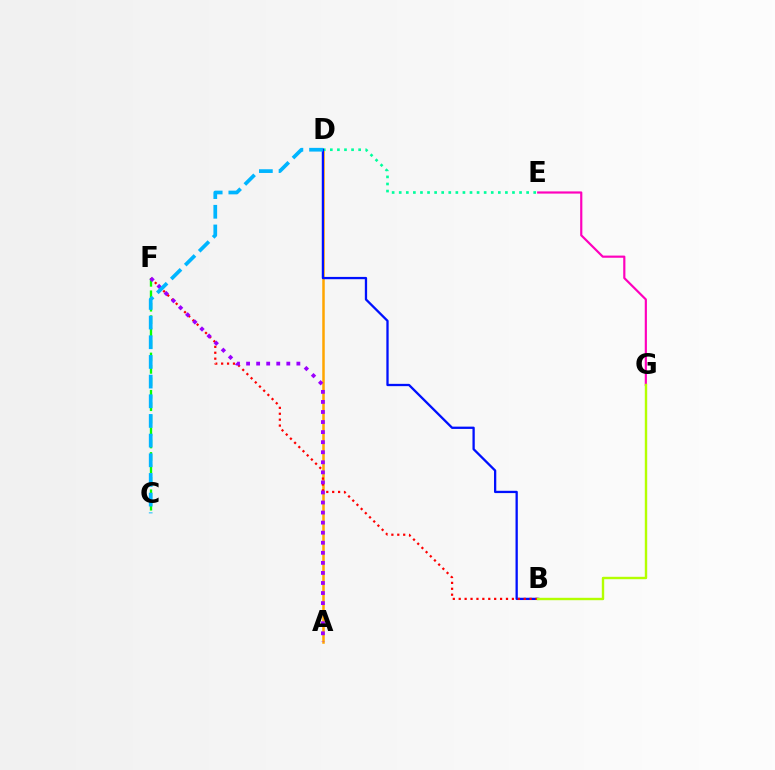{('A', 'D'): [{'color': '#ffa500', 'line_style': 'solid', 'thickness': 1.8}], ('C', 'F'): [{'color': '#08ff00', 'line_style': 'dashed', 'thickness': 1.69}], ('D', 'E'): [{'color': '#00ff9d', 'line_style': 'dotted', 'thickness': 1.92}], ('B', 'D'): [{'color': '#0010ff', 'line_style': 'solid', 'thickness': 1.65}], ('B', 'F'): [{'color': '#ff0000', 'line_style': 'dotted', 'thickness': 1.61}], ('A', 'F'): [{'color': '#9b00ff', 'line_style': 'dotted', 'thickness': 2.73}], ('E', 'G'): [{'color': '#ff00bd', 'line_style': 'solid', 'thickness': 1.57}], ('C', 'D'): [{'color': '#00b5ff', 'line_style': 'dashed', 'thickness': 2.67}], ('B', 'G'): [{'color': '#b3ff00', 'line_style': 'solid', 'thickness': 1.73}]}